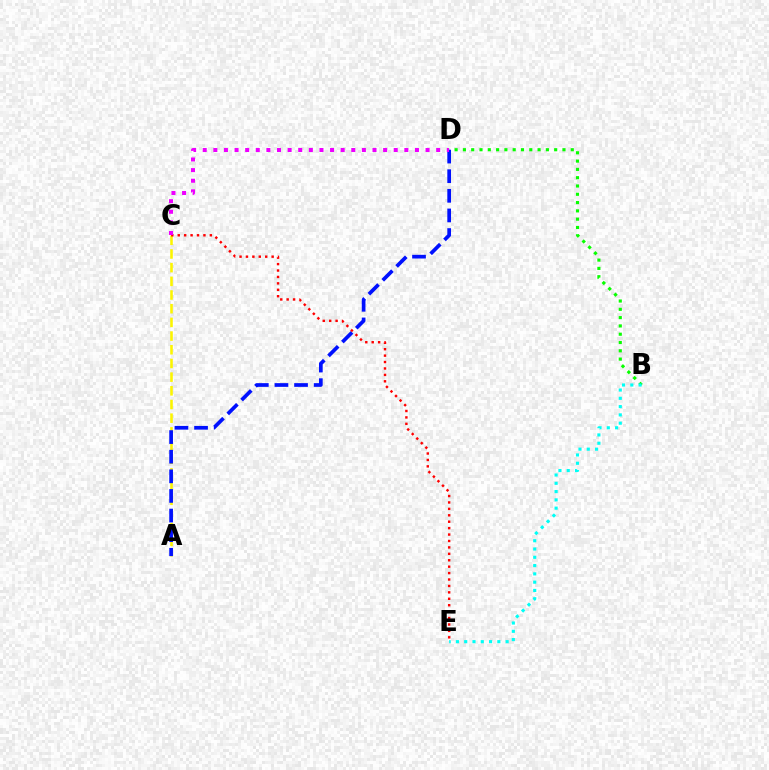{('B', 'D'): [{'color': '#08ff00', 'line_style': 'dotted', 'thickness': 2.25}], ('A', 'C'): [{'color': '#fcf500', 'line_style': 'dashed', 'thickness': 1.86}], ('A', 'D'): [{'color': '#0010ff', 'line_style': 'dashed', 'thickness': 2.67}], ('C', 'E'): [{'color': '#ff0000', 'line_style': 'dotted', 'thickness': 1.74}], ('B', 'E'): [{'color': '#00fff6', 'line_style': 'dotted', 'thickness': 2.25}], ('C', 'D'): [{'color': '#ee00ff', 'line_style': 'dotted', 'thickness': 2.88}]}